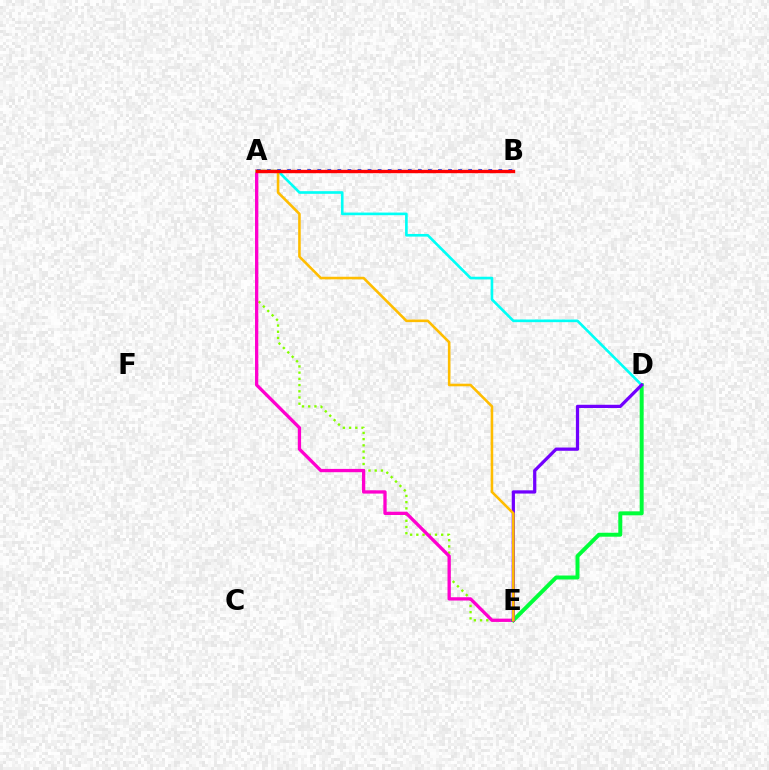{('A', 'E'): [{'color': '#84ff00', 'line_style': 'dotted', 'thickness': 1.69}, {'color': '#ff00cf', 'line_style': 'solid', 'thickness': 2.38}, {'color': '#ffbd00', 'line_style': 'solid', 'thickness': 1.87}], ('D', 'E'): [{'color': '#00ff39', 'line_style': 'solid', 'thickness': 2.85}, {'color': '#7200ff', 'line_style': 'solid', 'thickness': 2.33}], ('A', 'D'): [{'color': '#00fff6', 'line_style': 'solid', 'thickness': 1.91}], ('A', 'B'): [{'color': '#004bff', 'line_style': 'dotted', 'thickness': 2.73}, {'color': '#ff0000', 'line_style': 'solid', 'thickness': 2.43}]}